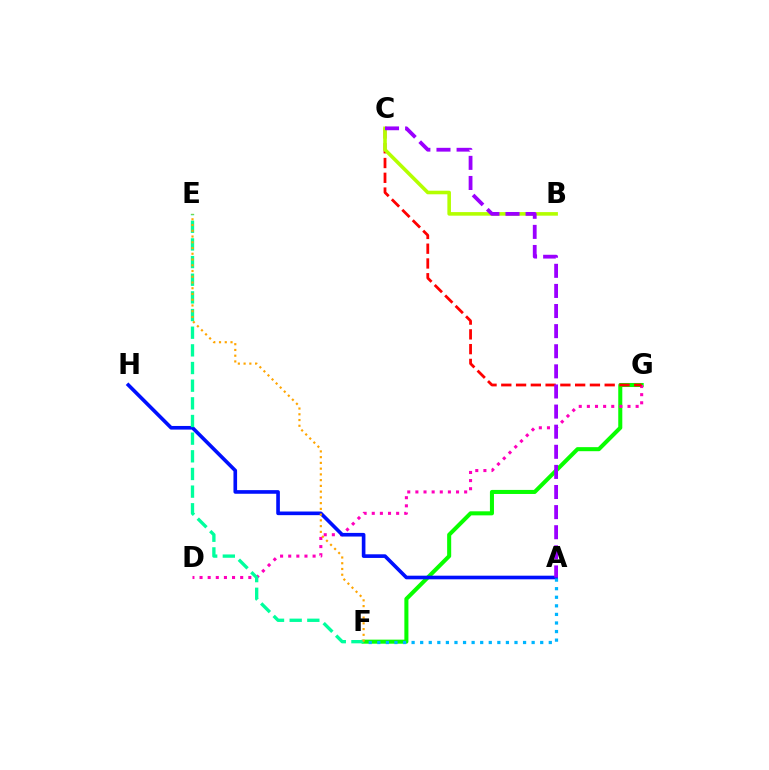{('F', 'G'): [{'color': '#08ff00', 'line_style': 'solid', 'thickness': 2.91}], ('D', 'G'): [{'color': '#ff00bd', 'line_style': 'dotted', 'thickness': 2.21}], ('C', 'G'): [{'color': '#ff0000', 'line_style': 'dashed', 'thickness': 2.01}], ('A', 'H'): [{'color': '#0010ff', 'line_style': 'solid', 'thickness': 2.62}], ('B', 'C'): [{'color': '#b3ff00', 'line_style': 'solid', 'thickness': 2.58}], ('A', 'C'): [{'color': '#9b00ff', 'line_style': 'dashed', 'thickness': 2.73}], ('E', 'F'): [{'color': '#00ff9d', 'line_style': 'dashed', 'thickness': 2.4}, {'color': '#ffa500', 'line_style': 'dotted', 'thickness': 1.56}], ('A', 'F'): [{'color': '#00b5ff', 'line_style': 'dotted', 'thickness': 2.33}]}